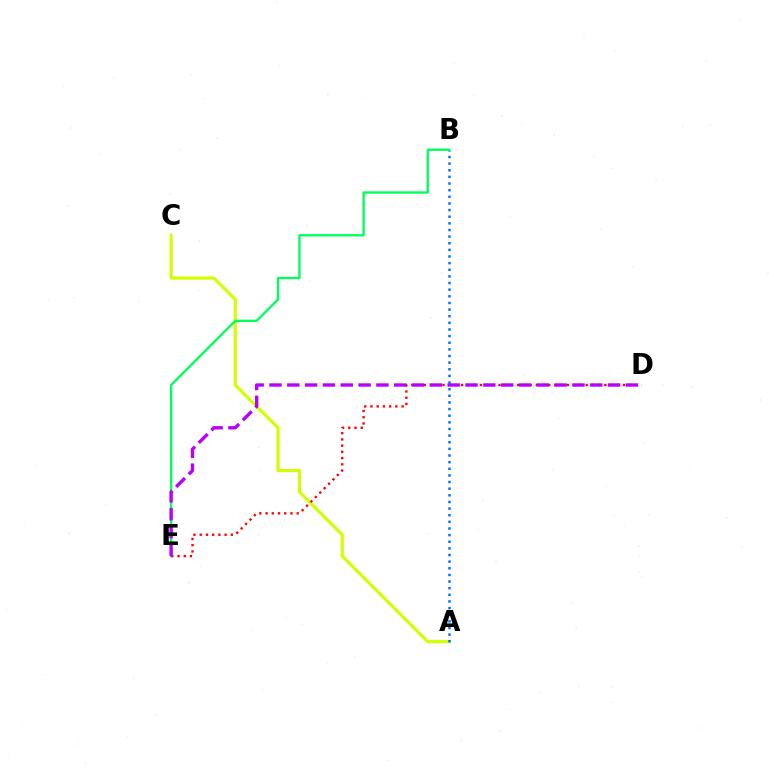{('A', 'C'): [{'color': '#d1ff00', 'line_style': 'solid', 'thickness': 2.28}], ('A', 'B'): [{'color': '#0074ff', 'line_style': 'dotted', 'thickness': 1.8}], ('B', 'E'): [{'color': '#00ff5c', 'line_style': 'solid', 'thickness': 1.68}], ('D', 'E'): [{'color': '#ff0000', 'line_style': 'dotted', 'thickness': 1.69}, {'color': '#b900ff', 'line_style': 'dashed', 'thickness': 2.42}]}